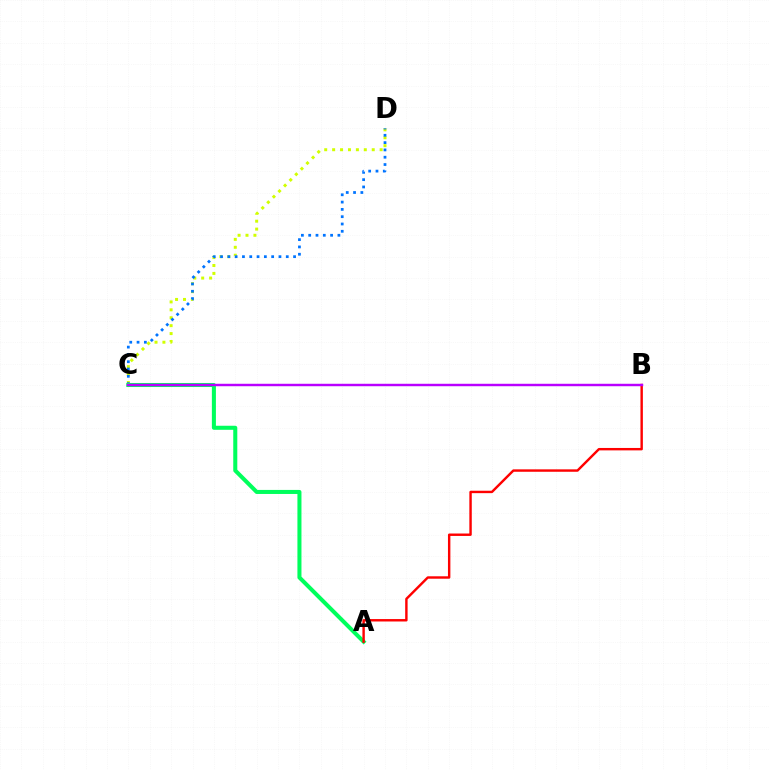{('C', 'D'): [{'color': '#d1ff00', 'line_style': 'dotted', 'thickness': 2.15}, {'color': '#0074ff', 'line_style': 'dotted', 'thickness': 1.98}], ('A', 'C'): [{'color': '#00ff5c', 'line_style': 'solid', 'thickness': 2.91}], ('A', 'B'): [{'color': '#ff0000', 'line_style': 'solid', 'thickness': 1.74}], ('B', 'C'): [{'color': '#b900ff', 'line_style': 'solid', 'thickness': 1.76}]}